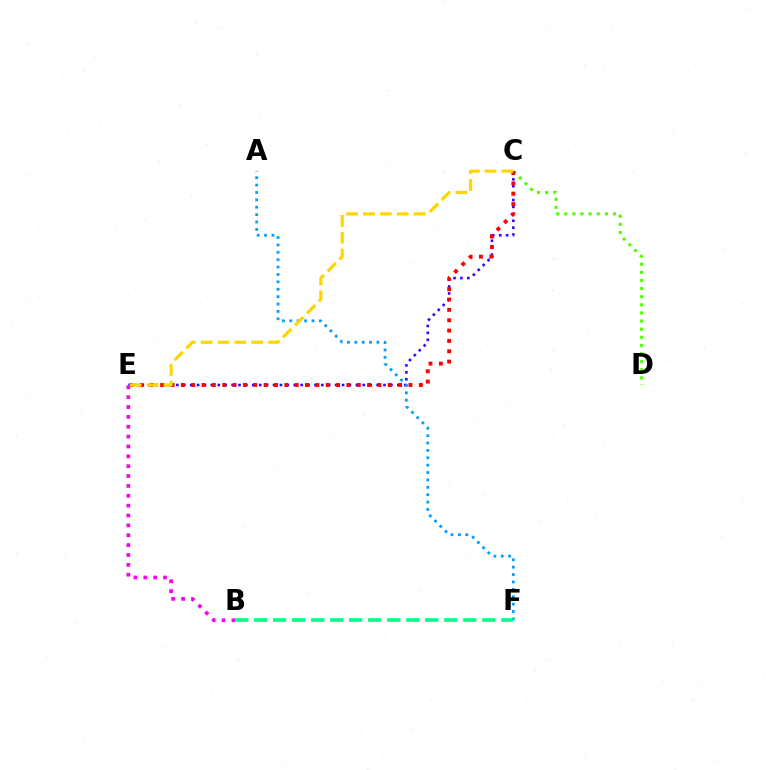{('C', 'D'): [{'color': '#4fff00', 'line_style': 'dotted', 'thickness': 2.21}], ('C', 'E'): [{'color': '#3700ff', 'line_style': 'dotted', 'thickness': 1.88}, {'color': '#ff0000', 'line_style': 'dotted', 'thickness': 2.81}, {'color': '#ffd500', 'line_style': 'dashed', 'thickness': 2.29}], ('A', 'F'): [{'color': '#009eff', 'line_style': 'dotted', 'thickness': 2.01}], ('B', 'E'): [{'color': '#ff00ed', 'line_style': 'dotted', 'thickness': 2.68}], ('B', 'F'): [{'color': '#00ff86', 'line_style': 'dashed', 'thickness': 2.58}]}